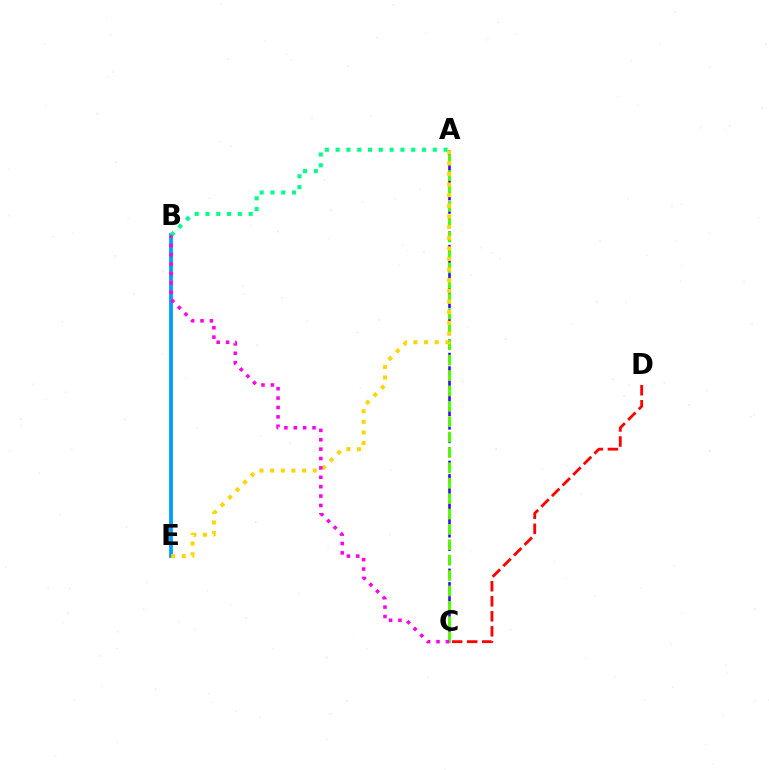{('A', 'C'): [{'color': '#3700ff', 'line_style': 'dashed', 'thickness': 1.83}, {'color': '#4fff00', 'line_style': 'dashed', 'thickness': 2.09}], ('B', 'E'): [{'color': '#009eff', 'line_style': 'solid', 'thickness': 2.73}], ('A', 'B'): [{'color': '#00ff86', 'line_style': 'dotted', 'thickness': 2.93}], ('C', 'D'): [{'color': '#ff0000', 'line_style': 'dashed', 'thickness': 2.04}], ('A', 'E'): [{'color': '#ffd500', 'line_style': 'dotted', 'thickness': 2.89}], ('B', 'C'): [{'color': '#ff00ed', 'line_style': 'dotted', 'thickness': 2.55}]}